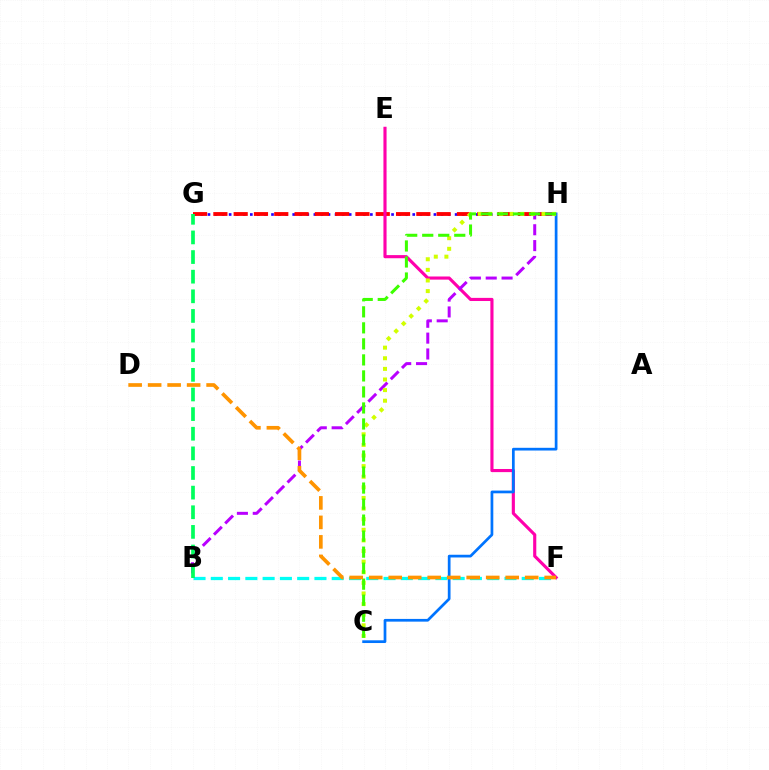{('G', 'H'): [{'color': '#2500ff', 'line_style': 'dotted', 'thickness': 1.92}, {'color': '#ff0000', 'line_style': 'dashed', 'thickness': 2.76}], ('B', 'F'): [{'color': '#00fff6', 'line_style': 'dashed', 'thickness': 2.35}], ('E', 'F'): [{'color': '#ff00ac', 'line_style': 'solid', 'thickness': 2.26}], ('C', 'H'): [{'color': '#0074ff', 'line_style': 'solid', 'thickness': 1.96}, {'color': '#d1ff00', 'line_style': 'dotted', 'thickness': 2.88}, {'color': '#3dff00', 'line_style': 'dashed', 'thickness': 2.18}], ('B', 'H'): [{'color': '#b900ff', 'line_style': 'dashed', 'thickness': 2.15}], ('B', 'G'): [{'color': '#00ff5c', 'line_style': 'dashed', 'thickness': 2.67}], ('D', 'F'): [{'color': '#ff9400', 'line_style': 'dashed', 'thickness': 2.65}]}